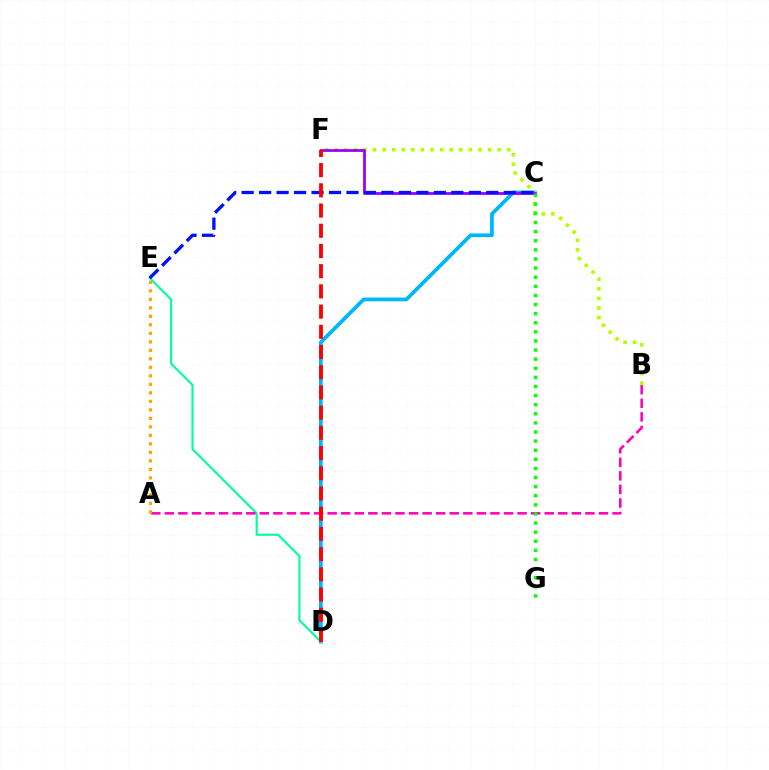{('C', 'D'): [{'color': '#00b5ff', 'line_style': 'solid', 'thickness': 2.69}], ('D', 'E'): [{'color': '#00ff9d', 'line_style': 'solid', 'thickness': 1.53}], ('A', 'B'): [{'color': '#ff00bd', 'line_style': 'dashed', 'thickness': 1.84}], ('B', 'F'): [{'color': '#b3ff00', 'line_style': 'dotted', 'thickness': 2.6}], ('C', 'F'): [{'color': '#9b00ff', 'line_style': 'solid', 'thickness': 2.01}], ('C', 'E'): [{'color': '#0010ff', 'line_style': 'dashed', 'thickness': 2.37}], ('D', 'F'): [{'color': '#ff0000', 'line_style': 'dashed', 'thickness': 2.75}], ('A', 'E'): [{'color': '#ffa500', 'line_style': 'dotted', 'thickness': 2.31}], ('C', 'G'): [{'color': '#08ff00', 'line_style': 'dotted', 'thickness': 2.47}]}